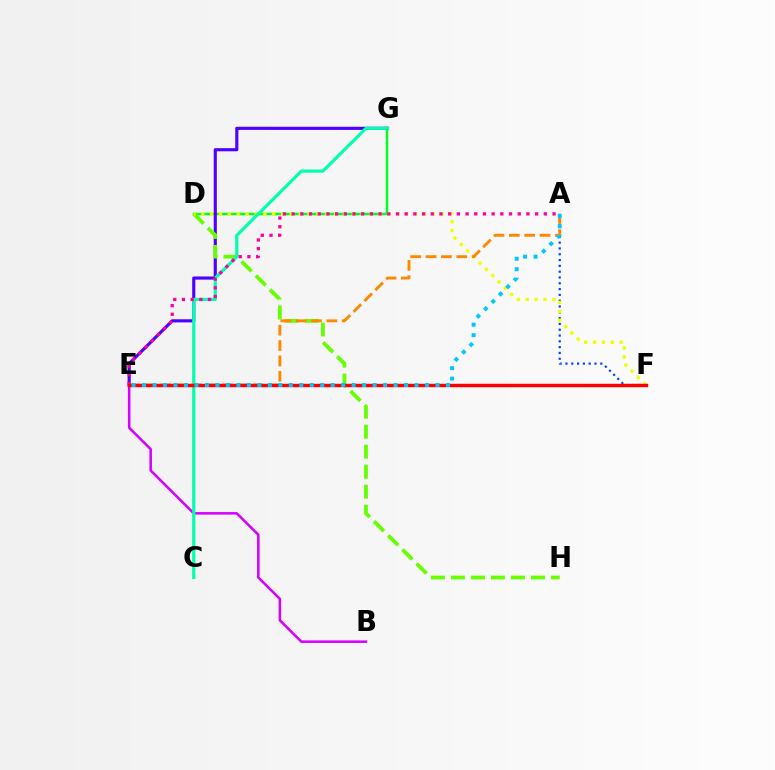{('D', 'G'): [{'color': '#00ff27', 'line_style': 'solid', 'thickness': 1.78}], ('A', 'F'): [{'color': '#003fff', 'line_style': 'dotted', 'thickness': 1.58}], ('B', 'E'): [{'color': '#d600ff', 'line_style': 'solid', 'thickness': 1.82}], ('E', 'G'): [{'color': '#4f00ff', 'line_style': 'solid', 'thickness': 2.26}], ('D', 'H'): [{'color': '#66ff00', 'line_style': 'dashed', 'thickness': 2.72}], ('D', 'F'): [{'color': '#eeff00', 'line_style': 'dotted', 'thickness': 2.41}], ('C', 'G'): [{'color': '#00ffaf', 'line_style': 'solid', 'thickness': 2.29}], ('A', 'E'): [{'color': '#ff8800', 'line_style': 'dashed', 'thickness': 2.09}, {'color': '#ff00a0', 'line_style': 'dotted', 'thickness': 2.36}, {'color': '#00c7ff', 'line_style': 'dotted', 'thickness': 2.85}], ('E', 'F'): [{'color': '#ff0000', 'line_style': 'solid', 'thickness': 2.46}]}